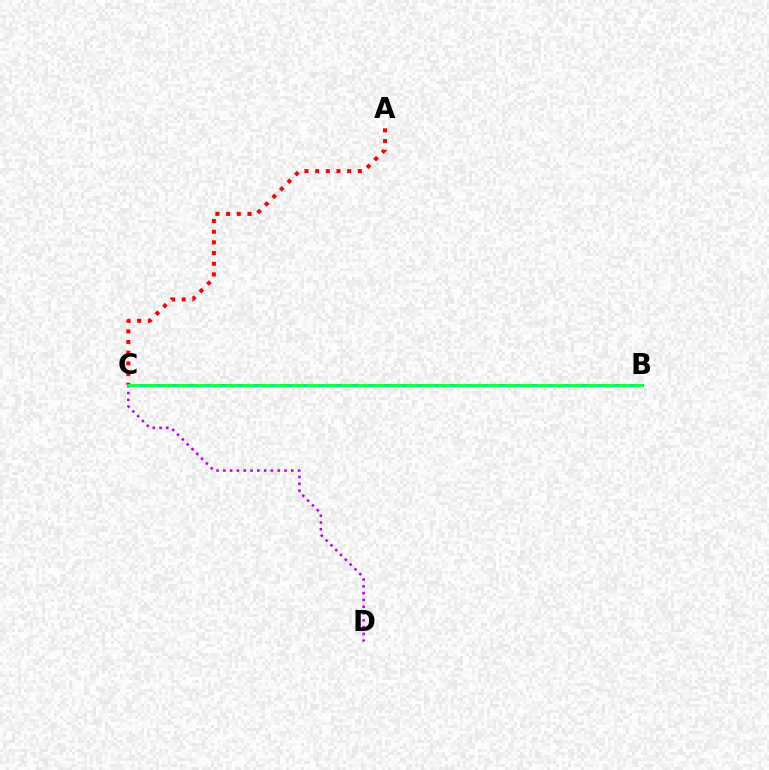{('A', 'C'): [{'color': '#ff0000', 'line_style': 'dotted', 'thickness': 2.9}], ('B', 'C'): [{'color': '#0074ff', 'line_style': 'solid', 'thickness': 2.03}, {'color': '#d1ff00', 'line_style': 'dashed', 'thickness': 2.22}, {'color': '#00ff5c', 'line_style': 'solid', 'thickness': 1.99}], ('C', 'D'): [{'color': '#b900ff', 'line_style': 'dotted', 'thickness': 1.85}]}